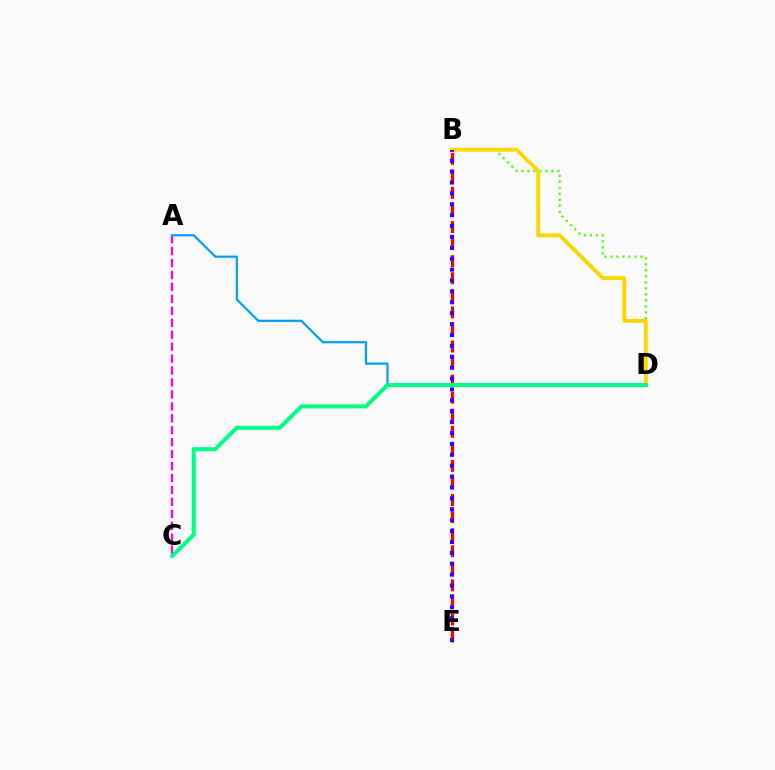{('B', 'E'): [{'color': '#ff0000', 'line_style': 'dashed', 'thickness': 2.32}, {'color': '#3700ff', 'line_style': 'dotted', 'thickness': 2.96}], ('B', 'D'): [{'color': '#4fff00', 'line_style': 'dotted', 'thickness': 1.63}, {'color': '#ffd500', 'line_style': 'solid', 'thickness': 2.79}], ('A', 'C'): [{'color': '#ff00ed', 'line_style': 'dashed', 'thickness': 1.62}], ('A', 'D'): [{'color': '#009eff', 'line_style': 'solid', 'thickness': 1.59}], ('C', 'D'): [{'color': '#00ff86', 'line_style': 'solid', 'thickness': 2.89}]}